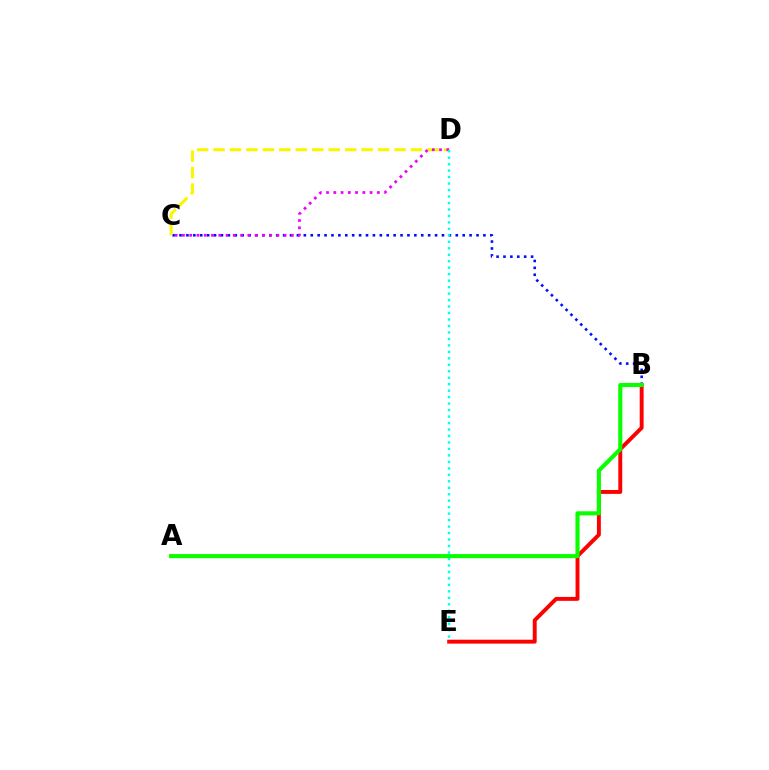{('B', 'C'): [{'color': '#0010ff', 'line_style': 'dotted', 'thickness': 1.88}], ('C', 'D'): [{'color': '#fcf500', 'line_style': 'dashed', 'thickness': 2.24}, {'color': '#ee00ff', 'line_style': 'dotted', 'thickness': 1.97}], ('B', 'E'): [{'color': '#ff0000', 'line_style': 'solid', 'thickness': 2.81}], ('D', 'E'): [{'color': '#00fff6', 'line_style': 'dotted', 'thickness': 1.76}], ('A', 'B'): [{'color': '#08ff00', 'line_style': 'solid', 'thickness': 2.95}]}